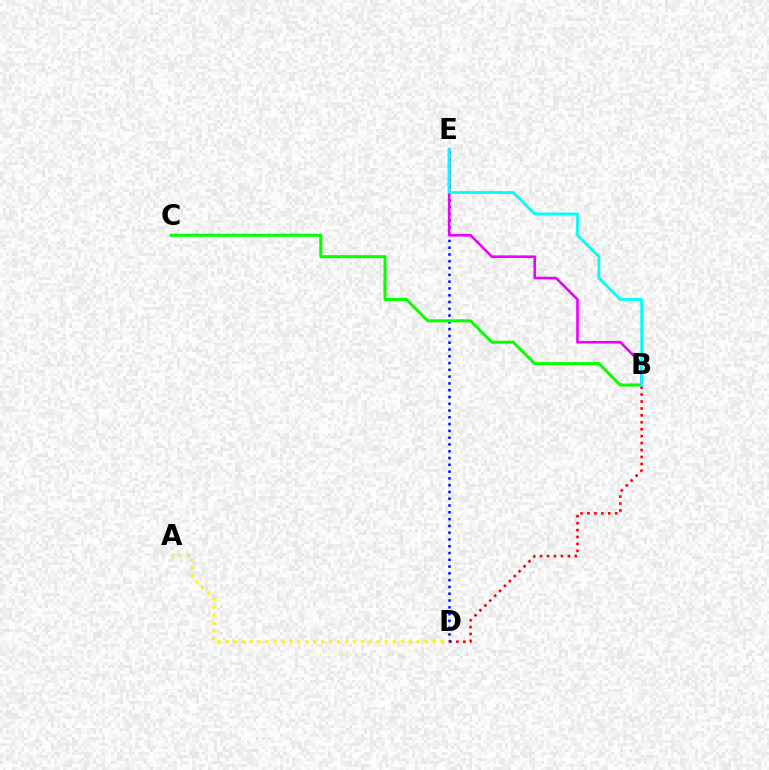{('B', 'D'): [{'color': '#ff0000', 'line_style': 'dotted', 'thickness': 1.88}], ('D', 'E'): [{'color': '#0010ff', 'line_style': 'dotted', 'thickness': 1.84}], ('A', 'D'): [{'color': '#fcf500', 'line_style': 'dotted', 'thickness': 2.16}], ('B', 'C'): [{'color': '#08ff00', 'line_style': 'solid', 'thickness': 2.19}], ('B', 'E'): [{'color': '#ee00ff', 'line_style': 'solid', 'thickness': 1.89}, {'color': '#00fff6', 'line_style': 'solid', 'thickness': 2.0}]}